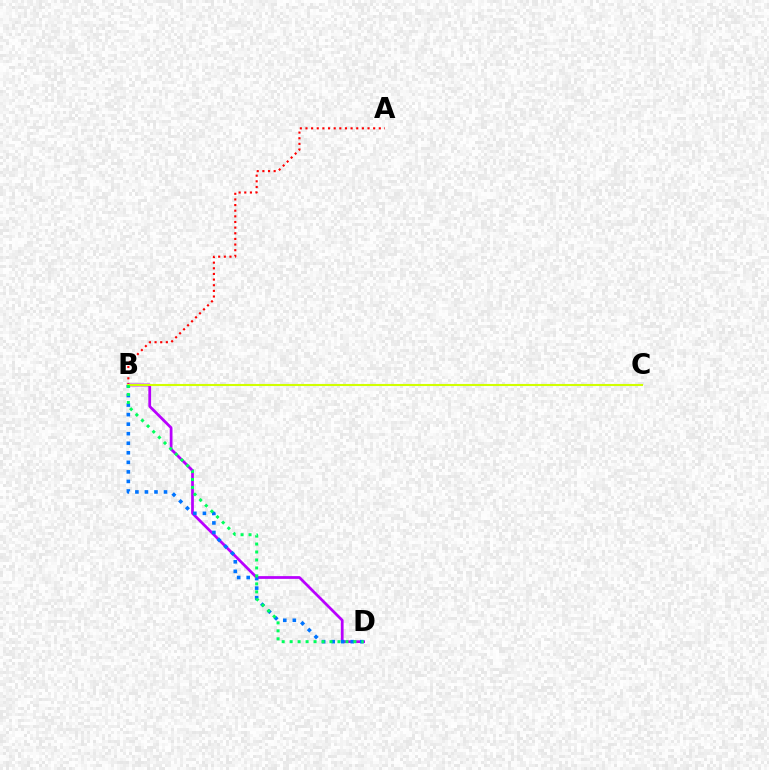{('A', 'B'): [{'color': '#ff0000', 'line_style': 'dotted', 'thickness': 1.53}], ('B', 'D'): [{'color': '#b900ff', 'line_style': 'solid', 'thickness': 1.98}, {'color': '#0074ff', 'line_style': 'dotted', 'thickness': 2.59}, {'color': '#00ff5c', 'line_style': 'dotted', 'thickness': 2.17}], ('B', 'C'): [{'color': '#d1ff00', 'line_style': 'solid', 'thickness': 1.51}]}